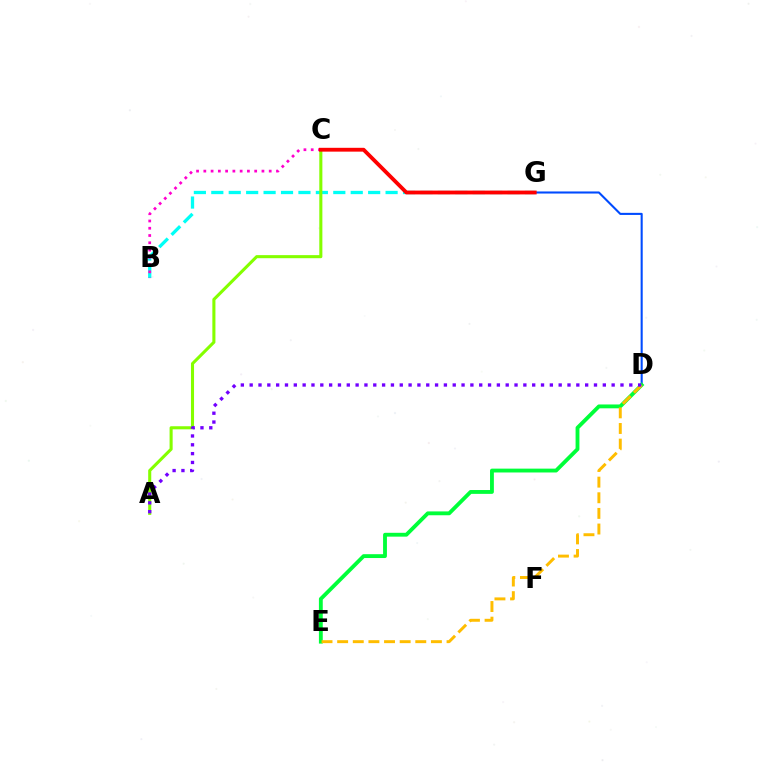{('D', 'G'): [{'color': '#004bff', 'line_style': 'solid', 'thickness': 1.5}], ('B', 'G'): [{'color': '#00fff6', 'line_style': 'dashed', 'thickness': 2.37}], ('B', 'C'): [{'color': '#ff00cf', 'line_style': 'dotted', 'thickness': 1.97}], ('D', 'E'): [{'color': '#00ff39', 'line_style': 'solid', 'thickness': 2.77}, {'color': '#ffbd00', 'line_style': 'dashed', 'thickness': 2.12}], ('A', 'C'): [{'color': '#84ff00', 'line_style': 'solid', 'thickness': 2.21}], ('A', 'D'): [{'color': '#7200ff', 'line_style': 'dotted', 'thickness': 2.4}], ('C', 'G'): [{'color': '#ff0000', 'line_style': 'solid', 'thickness': 2.75}]}